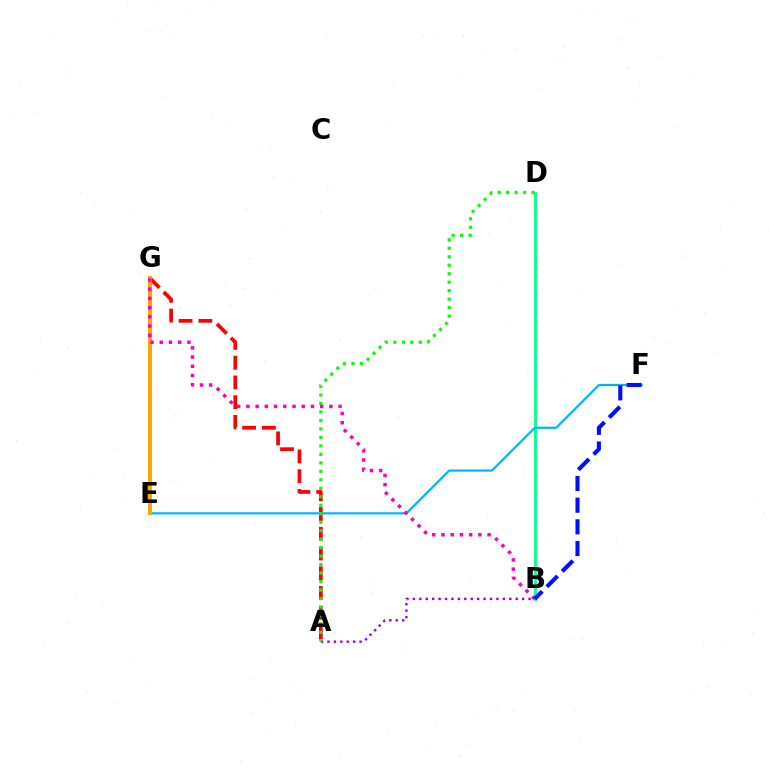{('A', 'G'): [{'color': '#ff0000', 'line_style': 'dashed', 'thickness': 2.68}], ('B', 'D'): [{'color': '#b3ff00', 'line_style': 'dotted', 'thickness': 2.46}, {'color': '#00ff9d', 'line_style': 'solid', 'thickness': 2.02}], ('A', 'B'): [{'color': '#9b00ff', 'line_style': 'dotted', 'thickness': 1.75}], ('E', 'F'): [{'color': '#00b5ff', 'line_style': 'solid', 'thickness': 1.59}], ('A', 'D'): [{'color': '#08ff00', 'line_style': 'dotted', 'thickness': 2.3}], ('E', 'G'): [{'color': '#ffa500', 'line_style': 'solid', 'thickness': 2.91}], ('B', 'G'): [{'color': '#ff00bd', 'line_style': 'dotted', 'thickness': 2.51}], ('B', 'F'): [{'color': '#0010ff', 'line_style': 'dashed', 'thickness': 2.94}]}